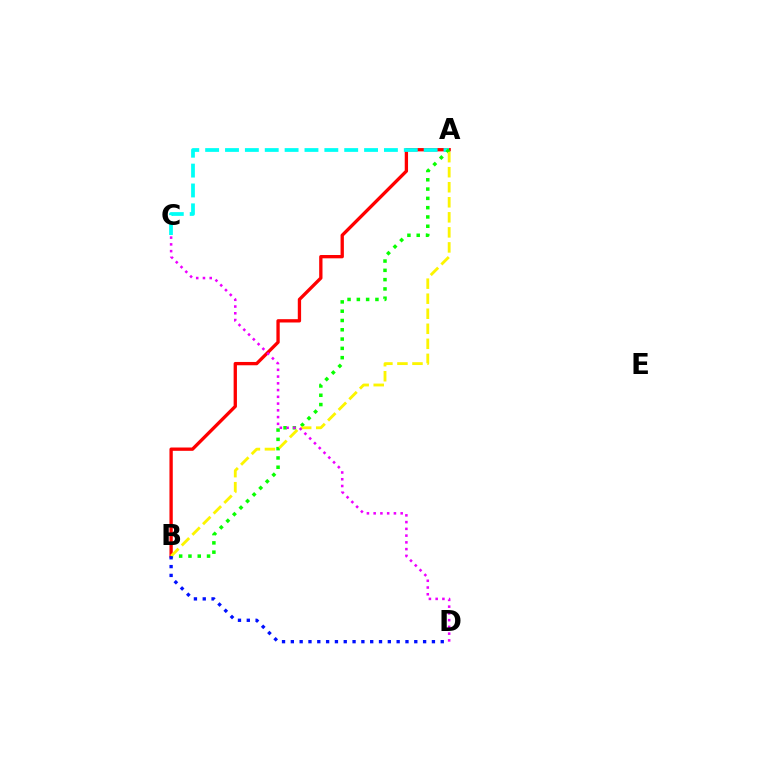{('A', 'B'): [{'color': '#ff0000', 'line_style': 'solid', 'thickness': 2.39}, {'color': '#08ff00', 'line_style': 'dotted', 'thickness': 2.52}, {'color': '#fcf500', 'line_style': 'dashed', 'thickness': 2.04}], ('A', 'C'): [{'color': '#00fff6', 'line_style': 'dashed', 'thickness': 2.7}], ('C', 'D'): [{'color': '#ee00ff', 'line_style': 'dotted', 'thickness': 1.83}], ('B', 'D'): [{'color': '#0010ff', 'line_style': 'dotted', 'thickness': 2.4}]}